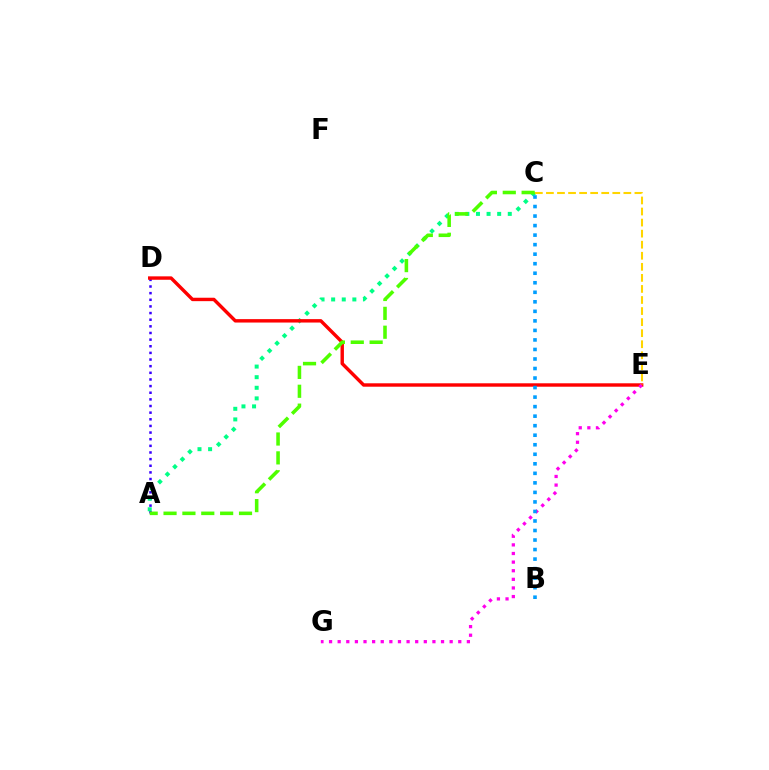{('A', 'D'): [{'color': '#3700ff', 'line_style': 'dotted', 'thickness': 1.8}], ('A', 'C'): [{'color': '#00ff86', 'line_style': 'dotted', 'thickness': 2.88}, {'color': '#4fff00', 'line_style': 'dashed', 'thickness': 2.56}], ('D', 'E'): [{'color': '#ff0000', 'line_style': 'solid', 'thickness': 2.46}], ('E', 'G'): [{'color': '#ff00ed', 'line_style': 'dotted', 'thickness': 2.34}], ('B', 'C'): [{'color': '#009eff', 'line_style': 'dotted', 'thickness': 2.59}], ('C', 'E'): [{'color': '#ffd500', 'line_style': 'dashed', 'thickness': 1.5}]}